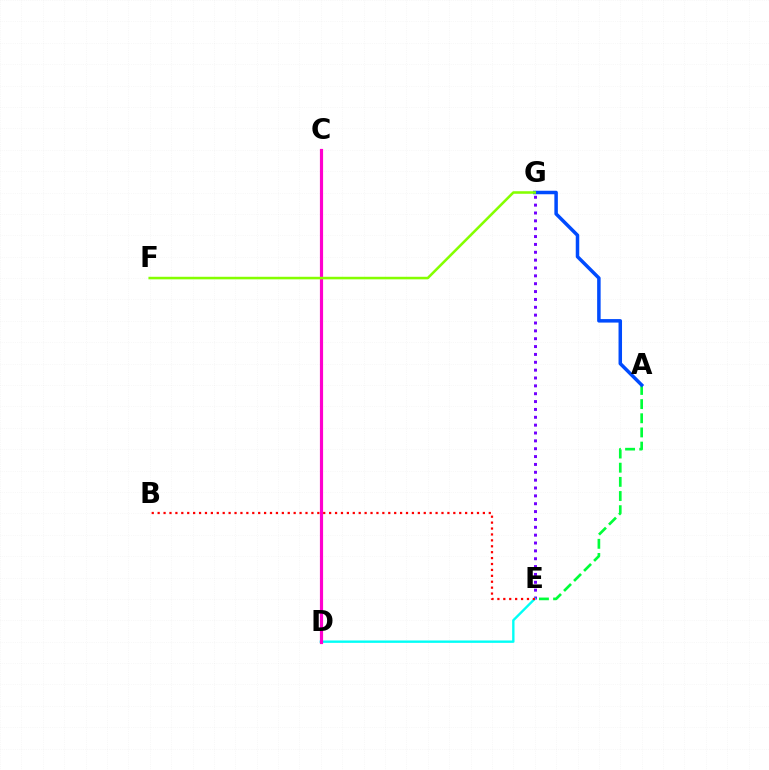{('A', 'E'): [{'color': '#00ff39', 'line_style': 'dashed', 'thickness': 1.92}], ('C', 'D'): [{'color': '#ffbd00', 'line_style': 'dotted', 'thickness': 2.11}, {'color': '#ff00cf', 'line_style': 'solid', 'thickness': 2.28}], ('E', 'G'): [{'color': '#7200ff', 'line_style': 'dotted', 'thickness': 2.13}], ('D', 'E'): [{'color': '#00fff6', 'line_style': 'solid', 'thickness': 1.71}], ('A', 'G'): [{'color': '#004bff', 'line_style': 'solid', 'thickness': 2.52}], ('F', 'G'): [{'color': '#84ff00', 'line_style': 'solid', 'thickness': 1.83}], ('B', 'E'): [{'color': '#ff0000', 'line_style': 'dotted', 'thickness': 1.61}]}